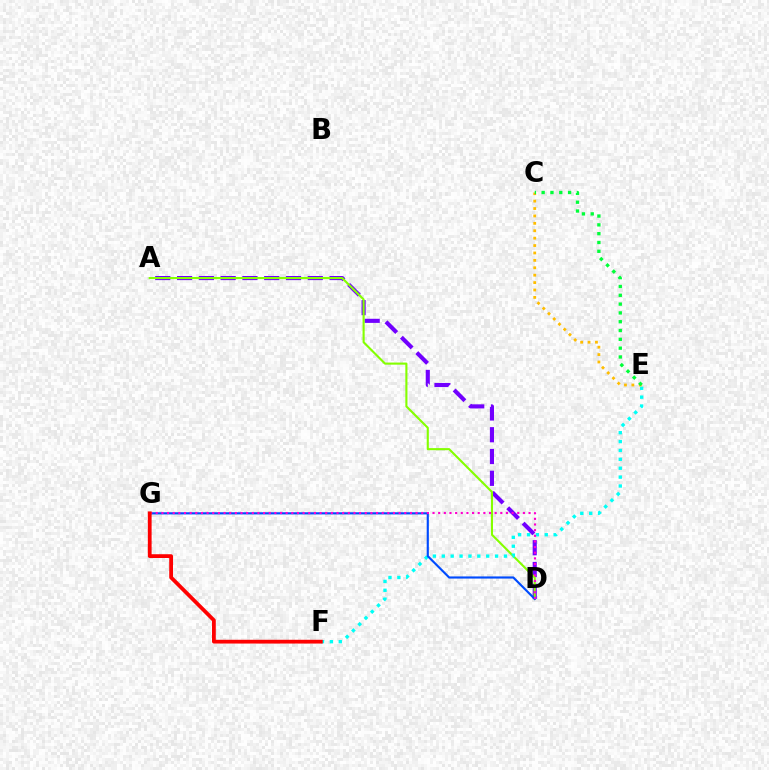{('A', 'D'): [{'color': '#7200ff', 'line_style': 'dashed', 'thickness': 2.96}, {'color': '#84ff00', 'line_style': 'solid', 'thickness': 1.52}], ('E', 'F'): [{'color': '#00fff6', 'line_style': 'dotted', 'thickness': 2.41}], ('D', 'G'): [{'color': '#004bff', 'line_style': 'solid', 'thickness': 1.55}, {'color': '#ff00cf', 'line_style': 'dotted', 'thickness': 1.53}], ('F', 'G'): [{'color': '#ff0000', 'line_style': 'solid', 'thickness': 2.72}], ('C', 'E'): [{'color': '#ffbd00', 'line_style': 'dotted', 'thickness': 2.01}, {'color': '#00ff39', 'line_style': 'dotted', 'thickness': 2.39}]}